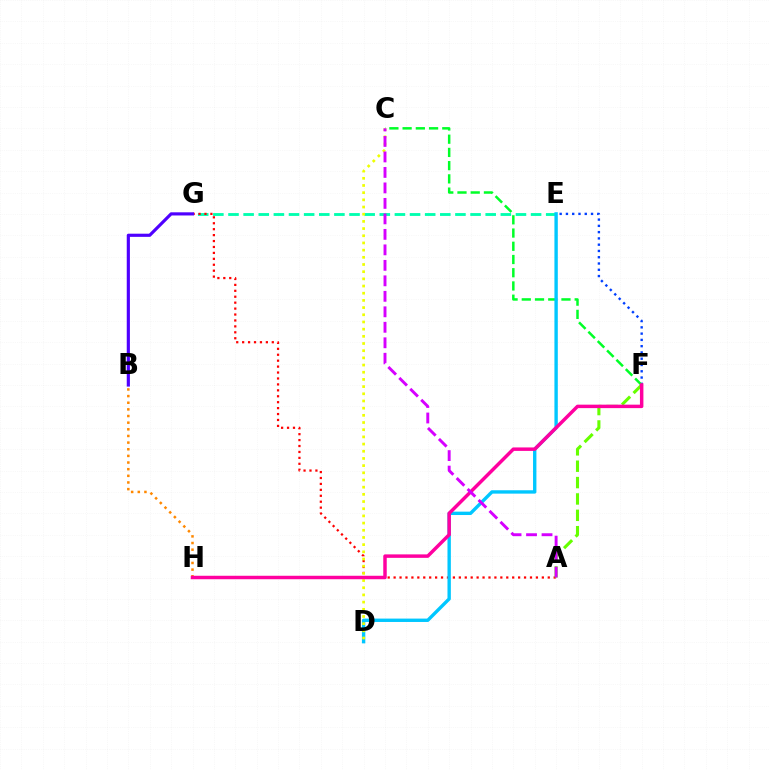{('E', 'F'): [{'color': '#003fff', 'line_style': 'dotted', 'thickness': 1.7}], ('B', 'H'): [{'color': '#ff8800', 'line_style': 'dotted', 'thickness': 1.81}], ('E', 'G'): [{'color': '#00ffaf', 'line_style': 'dashed', 'thickness': 2.06}], ('A', 'G'): [{'color': '#ff0000', 'line_style': 'dotted', 'thickness': 1.61}], ('C', 'F'): [{'color': '#00ff27', 'line_style': 'dashed', 'thickness': 1.8}], ('D', 'E'): [{'color': '#00c7ff', 'line_style': 'solid', 'thickness': 2.43}], ('C', 'D'): [{'color': '#eeff00', 'line_style': 'dotted', 'thickness': 1.95}], ('A', 'F'): [{'color': '#66ff00', 'line_style': 'dashed', 'thickness': 2.22}], ('B', 'G'): [{'color': '#4f00ff', 'line_style': 'solid', 'thickness': 2.28}], ('F', 'H'): [{'color': '#ff00a0', 'line_style': 'solid', 'thickness': 2.5}], ('A', 'C'): [{'color': '#d600ff', 'line_style': 'dashed', 'thickness': 2.1}]}